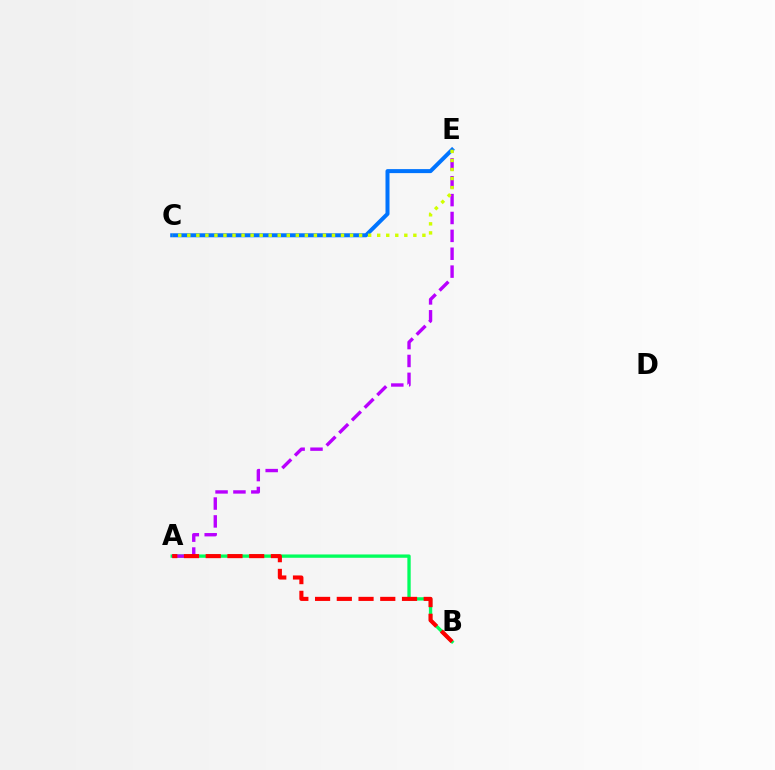{('A', 'B'): [{'color': '#00ff5c', 'line_style': 'solid', 'thickness': 2.39}, {'color': '#ff0000', 'line_style': 'dashed', 'thickness': 2.95}], ('A', 'E'): [{'color': '#b900ff', 'line_style': 'dashed', 'thickness': 2.43}], ('C', 'E'): [{'color': '#0074ff', 'line_style': 'solid', 'thickness': 2.88}, {'color': '#d1ff00', 'line_style': 'dotted', 'thickness': 2.46}]}